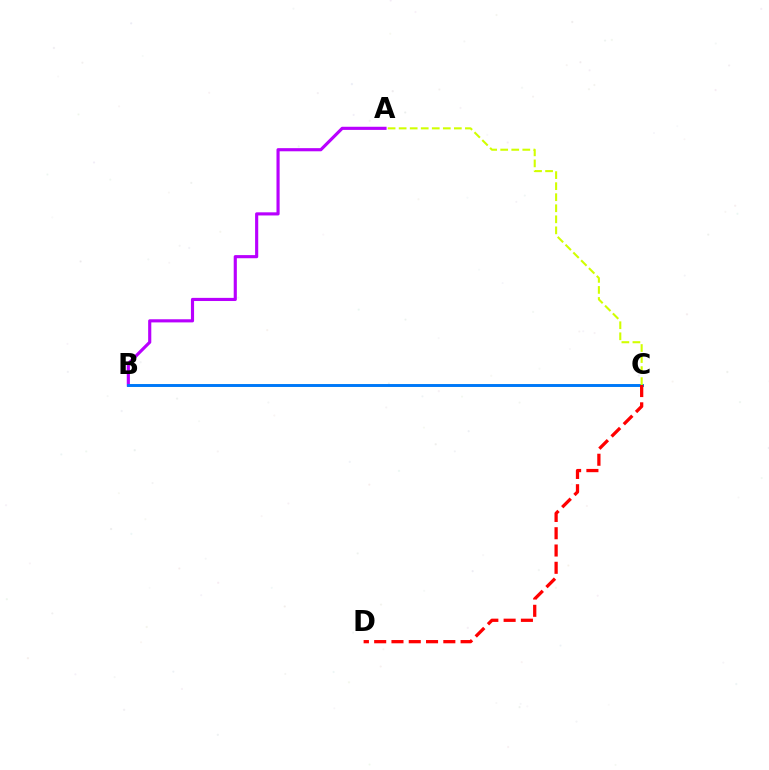{('B', 'C'): [{'color': '#00ff5c', 'line_style': 'solid', 'thickness': 1.84}, {'color': '#0074ff', 'line_style': 'solid', 'thickness': 2.04}], ('A', 'B'): [{'color': '#b900ff', 'line_style': 'solid', 'thickness': 2.26}], ('C', 'D'): [{'color': '#ff0000', 'line_style': 'dashed', 'thickness': 2.35}], ('A', 'C'): [{'color': '#d1ff00', 'line_style': 'dashed', 'thickness': 1.5}]}